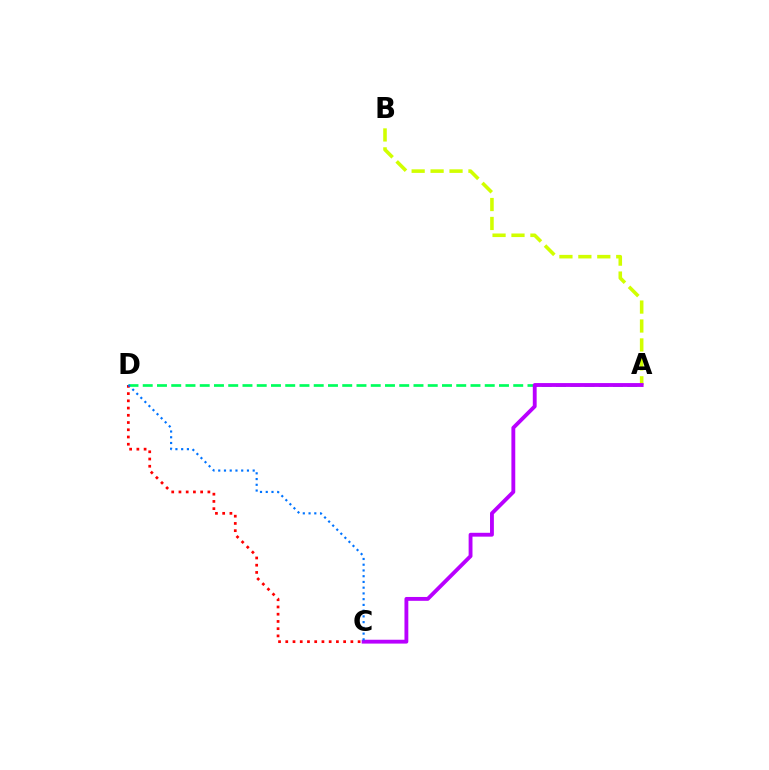{('A', 'D'): [{'color': '#00ff5c', 'line_style': 'dashed', 'thickness': 1.94}], ('C', 'D'): [{'color': '#ff0000', 'line_style': 'dotted', 'thickness': 1.97}, {'color': '#0074ff', 'line_style': 'dotted', 'thickness': 1.56}], ('A', 'B'): [{'color': '#d1ff00', 'line_style': 'dashed', 'thickness': 2.57}], ('A', 'C'): [{'color': '#b900ff', 'line_style': 'solid', 'thickness': 2.77}]}